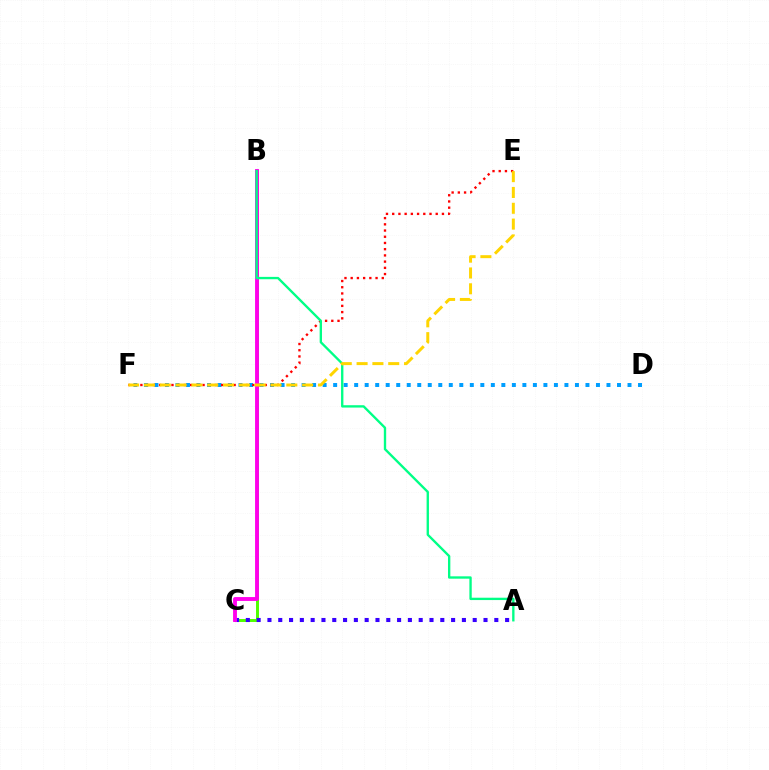{('D', 'F'): [{'color': '#009eff', 'line_style': 'dotted', 'thickness': 2.86}], ('B', 'C'): [{'color': '#4fff00', 'line_style': 'solid', 'thickness': 2.13}, {'color': '#ff00ed', 'line_style': 'solid', 'thickness': 2.78}], ('A', 'C'): [{'color': '#3700ff', 'line_style': 'dotted', 'thickness': 2.94}], ('E', 'F'): [{'color': '#ff0000', 'line_style': 'dotted', 'thickness': 1.69}, {'color': '#ffd500', 'line_style': 'dashed', 'thickness': 2.15}], ('A', 'B'): [{'color': '#00ff86', 'line_style': 'solid', 'thickness': 1.69}]}